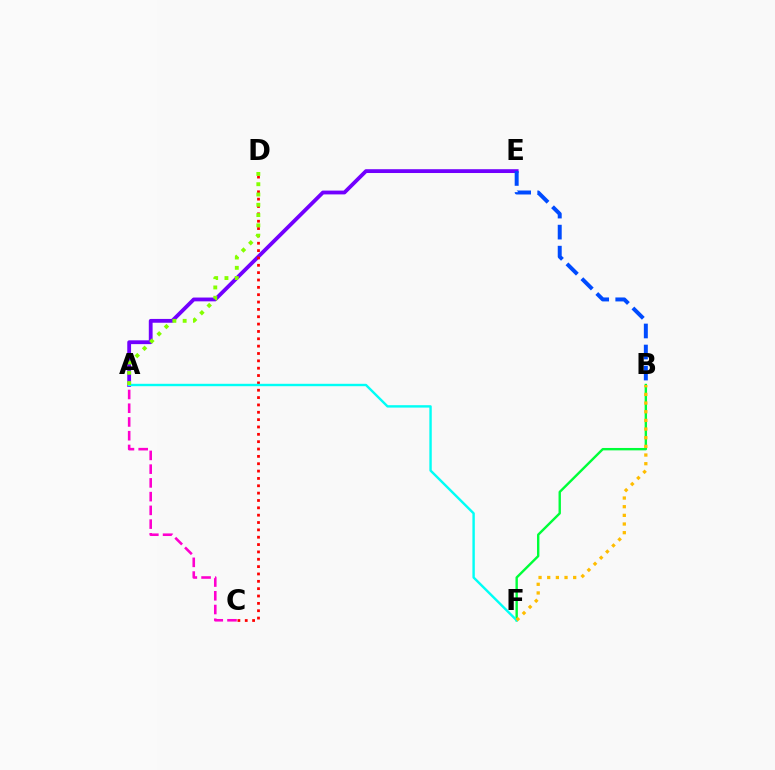{('A', 'C'): [{'color': '#ff00cf', 'line_style': 'dashed', 'thickness': 1.87}], ('A', 'E'): [{'color': '#7200ff', 'line_style': 'solid', 'thickness': 2.74}], ('B', 'E'): [{'color': '#004bff', 'line_style': 'dashed', 'thickness': 2.86}], ('B', 'F'): [{'color': '#00ff39', 'line_style': 'solid', 'thickness': 1.72}, {'color': '#ffbd00', 'line_style': 'dotted', 'thickness': 2.35}], ('C', 'D'): [{'color': '#ff0000', 'line_style': 'dotted', 'thickness': 2.0}], ('A', 'F'): [{'color': '#00fff6', 'line_style': 'solid', 'thickness': 1.73}], ('A', 'D'): [{'color': '#84ff00', 'line_style': 'dotted', 'thickness': 2.79}]}